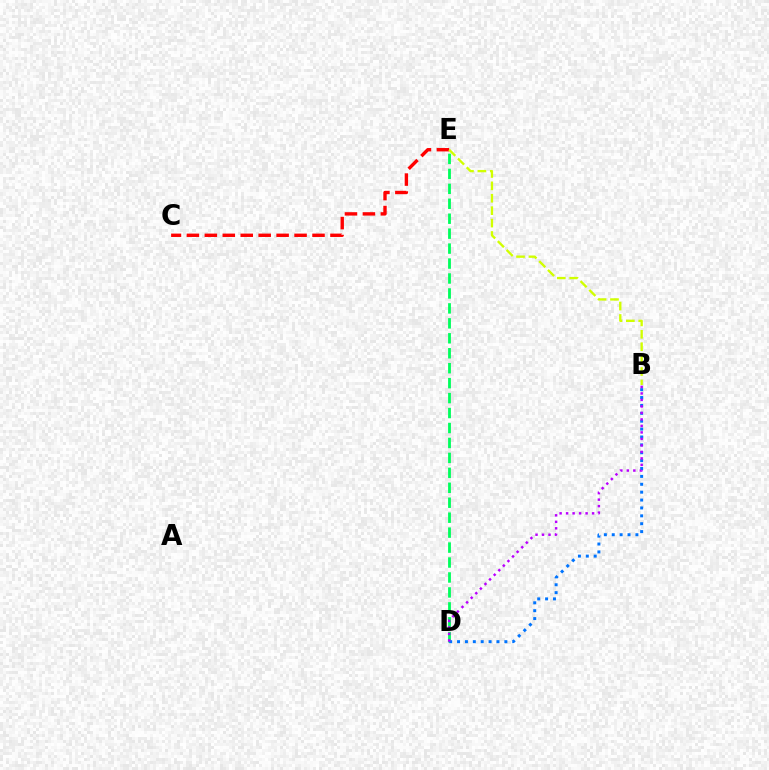{('D', 'E'): [{'color': '#00ff5c', 'line_style': 'dashed', 'thickness': 2.03}], ('C', 'E'): [{'color': '#ff0000', 'line_style': 'dashed', 'thickness': 2.44}], ('B', 'D'): [{'color': '#0074ff', 'line_style': 'dotted', 'thickness': 2.14}, {'color': '#b900ff', 'line_style': 'dotted', 'thickness': 1.77}], ('B', 'E'): [{'color': '#d1ff00', 'line_style': 'dashed', 'thickness': 1.69}]}